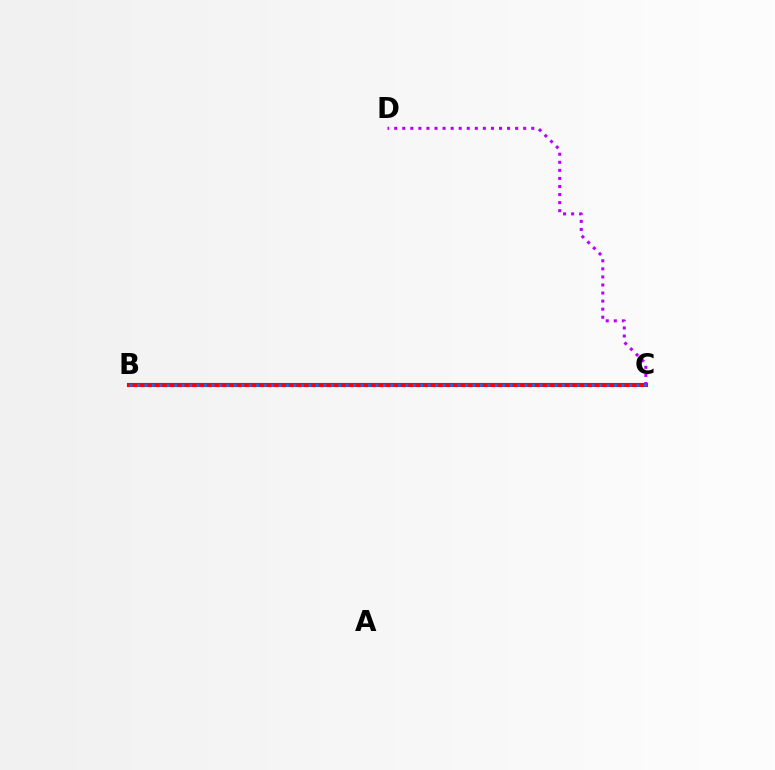{('B', 'C'): [{'color': '#00ff5c', 'line_style': 'dotted', 'thickness': 1.74}, {'color': '#d1ff00', 'line_style': 'solid', 'thickness': 2.04}, {'color': '#ff0000', 'line_style': 'solid', 'thickness': 2.97}, {'color': '#0074ff', 'line_style': 'dotted', 'thickness': 2.03}], ('C', 'D'): [{'color': '#b900ff', 'line_style': 'dotted', 'thickness': 2.19}]}